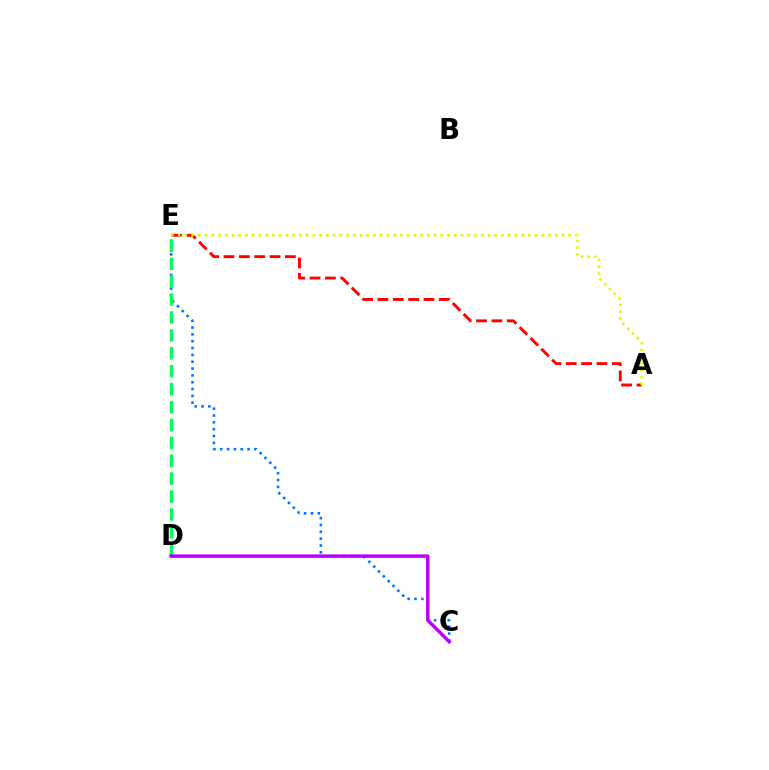{('C', 'E'): [{'color': '#0074ff', 'line_style': 'dotted', 'thickness': 1.86}], ('D', 'E'): [{'color': '#00ff5c', 'line_style': 'dashed', 'thickness': 2.43}], ('A', 'E'): [{'color': '#ff0000', 'line_style': 'dashed', 'thickness': 2.09}, {'color': '#d1ff00', 'line_style': 'dotted', 'thickness': 1.83}], ('C', 'D'): [{'color': '#b900ff', 'line_style': 'solid', 'thickness': 2.48}]}